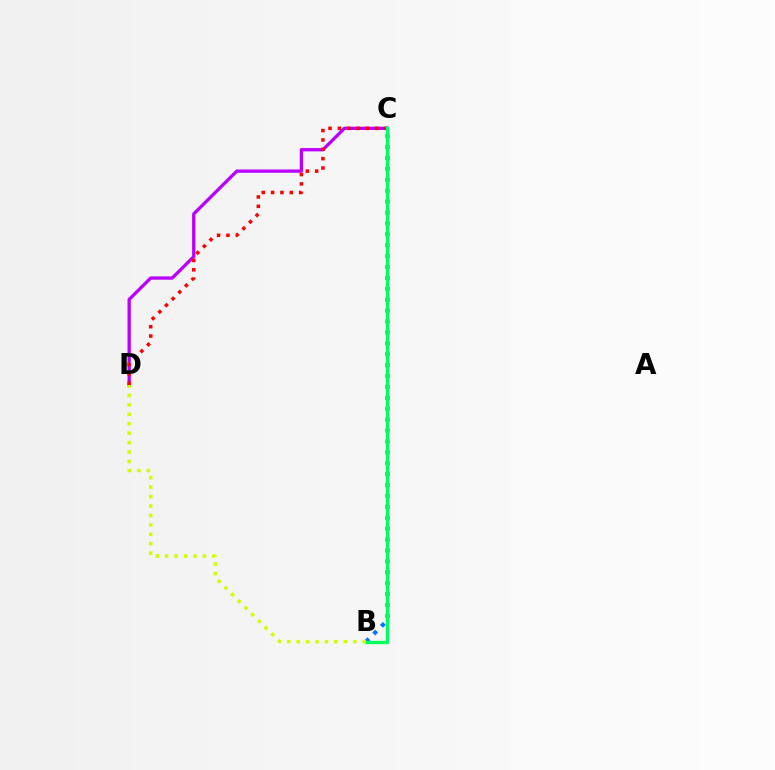{('C', 'D'): [{'color': '#b900ff', 'line_style': 'solid', 'thickness': 2.37}, {'color': '#ff0000', 'line_style': 'dotted', 'thickness': 2.54}], ('B', 'C'): [{'color': '#0074ff', 'line_style': 'dotted', 'thickness': 2.96}, {'color': '#00ff5c', 'line_style': 'solid', 'thickness': 2.38}], ('B', 'D'): [{'color': '#d1ff00', 'line_style': 'dotted', 'thickness': 2.56}]}